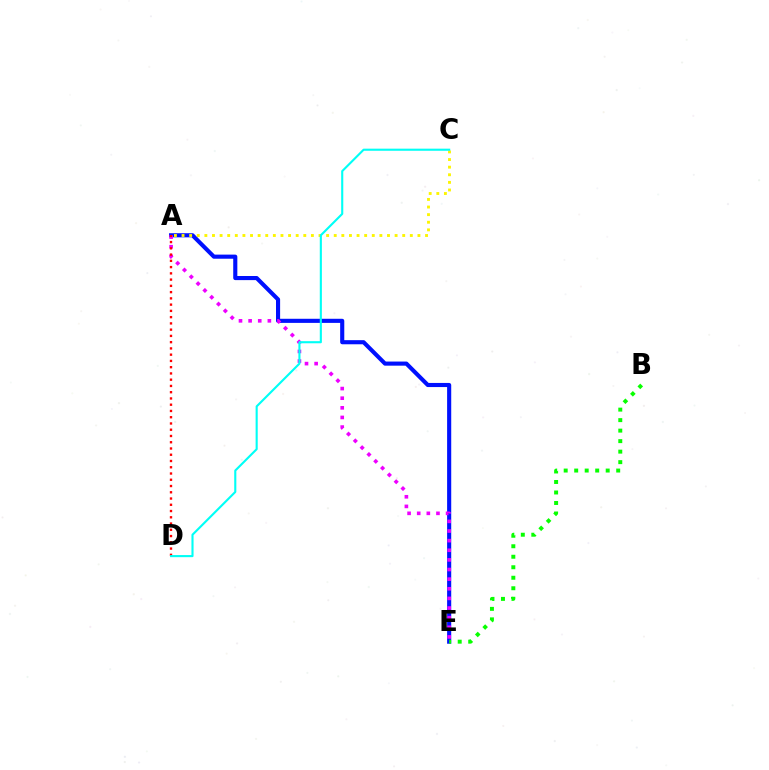{('A', 'E'): [{'color': '#0010ff', 'line_style': 'solid', 'thickness': 2.96}, {'color': '#ee00ff', 'line_style': 'dotted', 'thickness': 2.62}], ('A', 'D'): [{'color': '#ff0000', 'line_style': 'dotted', 'thickness': 1.7}], ('A', 'C'): [{'color': '#fcf500', 'line_style': 'dotted', 'thickness': 2.07}], ('B', 'E'): [{'color': '#08ff00', 'line_style': 'dotted', 'thickness': 2.85}], ('C', 'D'): [{'color': '#00fff6', 'line_style': 'solid', 'thickness': 1.52}]}